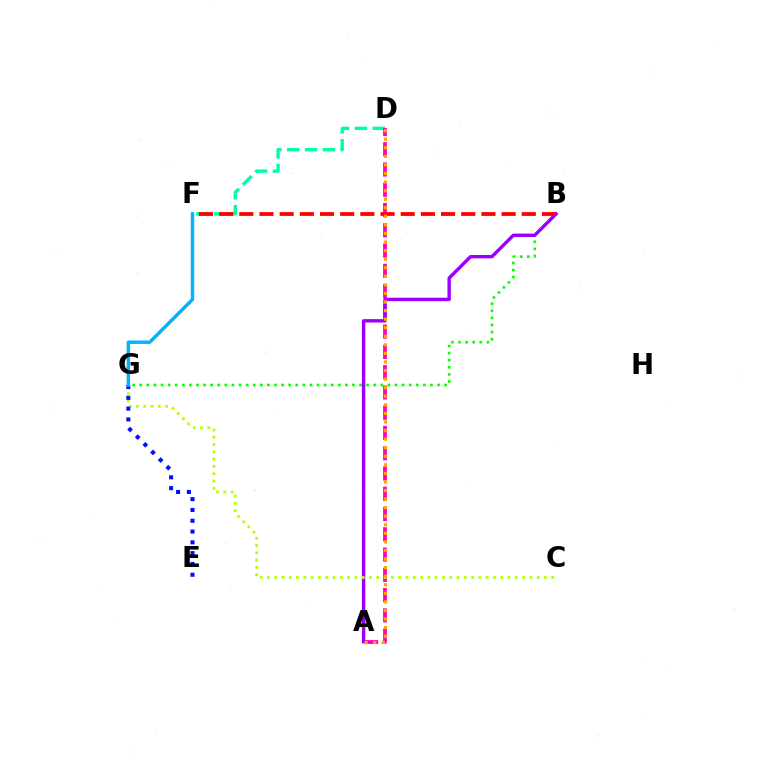{('D', 'F'): [{'color': '#00ff9d', 'line_style': 'dashed', 'thickness': 2.42}], ('B', 'G'): [{'color': '#08ff00', 'line_style': 'dotted', 'thickness': 1.93}], ('A', 'D'): [{'color': '#ff00bd', 'line_style': 'dashed', 'thickness': 2.75}, {'color': '#ffa500', 'line_style': 'dotted', 'thickness': 2.33}], ('A', 'B'): [{'color': '#9b00ff', 'line_style': 'solid', 'thickness': 2.45}], ('C', 'G'): [{'color': '#b3ff00', 'line_style': 'dotted', 'thickness': 1.98}], ('E', 'G'): [{'color': '#0010ff', 'line_style': 'dotted', 'thickness': 2.93}], ('F', 'G'): [{'color': '#00b5ff', 'line_style': 'solid', 'thickness': 2.48}], ('B', 'F'): [{'color': '#ff0000', 'line_style': 'dashed', 'thickness': 2.74}]}